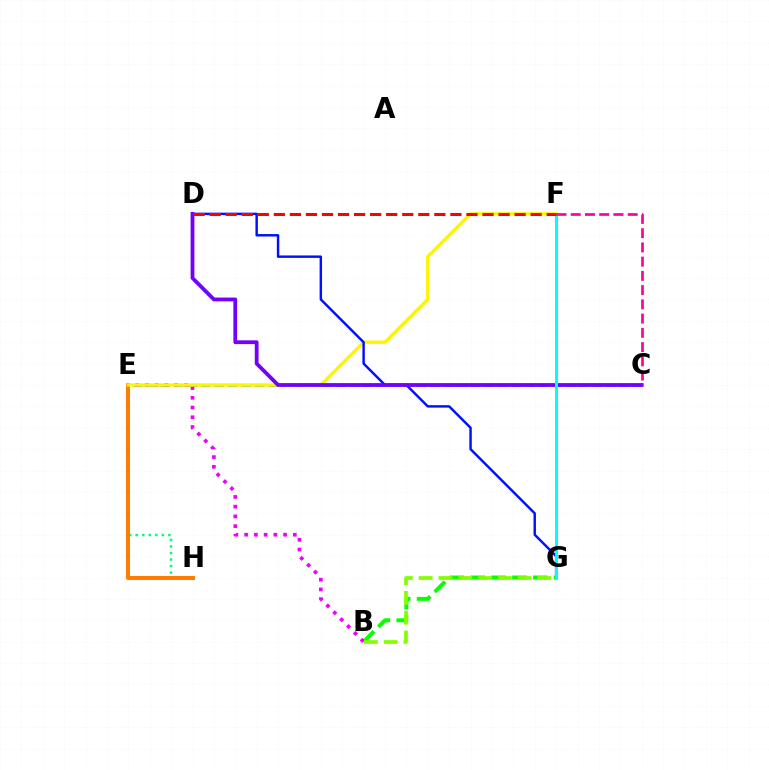{('B', 'G'): [{'color': '#08ff00', 'line_style': 'dashed', 'thickness': 2.83}, {'color': '#84ff00', 'line_style': 'dashed', 'thickness': 2.69}], ('C', 'E'): [{'color': '#008cff', 'line_style': 'dashed', 'thickness': 1.83}], ('E', 'H'): [{'color': '#00ff74', 'line_style': 'dotted', 'thickness': 1.78}, {'color': '#ff7c00', 'line_style': 'solid', 'thickness': 2.87}], ('B', 'E'): [{'color': '#ee00ff', 'line_style': 'dotted', 'thickness': 2.65}], ('E', 'F'): [{'color': '#fcf500', 'line_style': 'solid', 'thickness': 2.42}], ('D', 'G'): [{'color': '#0010ff', 'line_style': 'solid', 'thickness': 1.76}], ('C', 'D'): [{'color': '#7200ff', 'line_style': 'solid', 'thickness': 2.73}], ('F', 'G'): [{'color': '#00fff6', 'line_style': 'solid', 'thickness': 2.15}], ('C', 'F'): [{'color': '#ff0094', 'line_style': 'dashed', 'thickness': 1.93}], ('D', 'F'): [{'color': '#ff0000', 'line_style': 'dashed', 'thickness': 2.18}]}